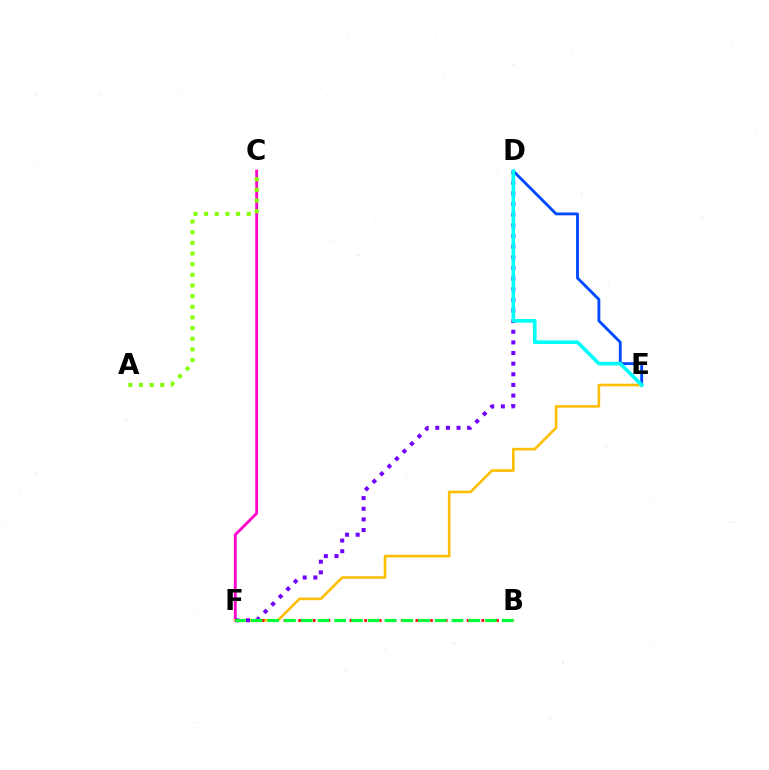{('C', 'F'): [{'color': '#ff00cf', 'line_style': 'solid', 'thickness': 2.03}], ('E', 'F'): [{'color': '#ffbd00', 'line_style': 'solid', 'thickness': 1.88}], ('B', 'F'): [{'color': '#ff0000', 'line_style': 'dotted', 'thickness': 1.99}, {'color': '#00ff39', 'line_style': 'dashed', 'thickness': 2.27}], ('D', 'F'): [{'color': '#7200ff', 'line_style': 'dotted', 'thickness': 2.89}], ('A', 'C'): [{'color': '#84ff00', 'line_style': 'dotted', 'thickness': 2.89}], ('D', 'E'): [{'color': '#004bff', 'line_style': 'solid', 'thickness': 2.06}, {'color': '#00fff6', 'line_style': 'solid', 'thickness': 2.62}]}